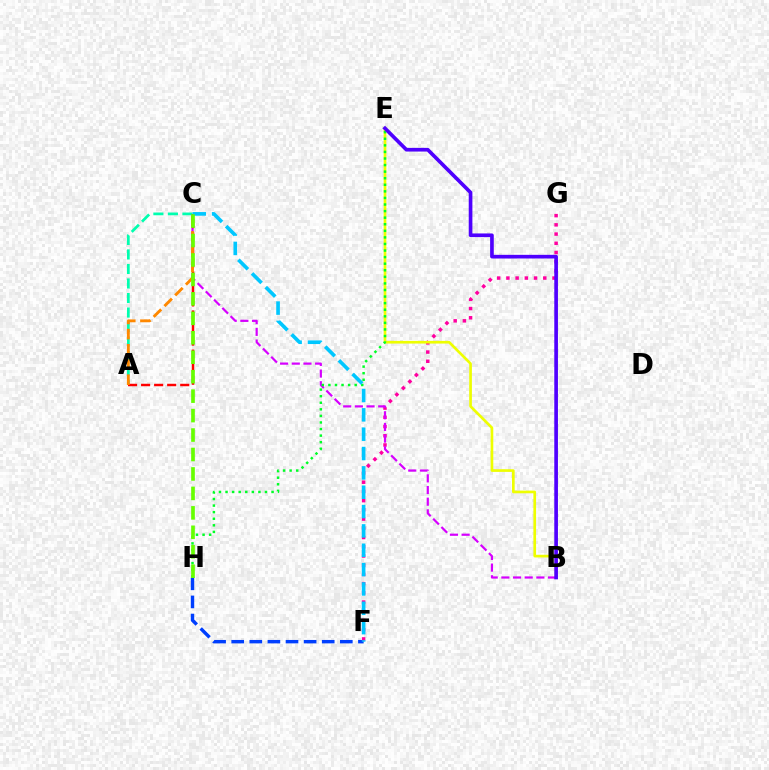{('F', 'H'): [{'color': '#003fff', 'line_style': 'dashed', 'thickness': 2.46}], ('A', 'C'): [{'color': '#00ffaf', 'line_style': 'dashed', 'thickness': 1.97}, {'color': '#ff0000', 'line_style': 'dashed', 'thickness': 1.77}, {'color': '#ff8800', 'line_style': 'dashed', 'thickness': 2.06}], ('F', 'G'): [{'color': '#ff00a0', 'line_style': 'dotted', 'thickness': 2.5}], ('B', 'E'): [{'color': '#eeff00', 'line_style': 'solid', 'thickness': 1.92}, {'color': '#4f00ff', 'line_style': 'solid', 'thickness': 2.64}], ('B', 'C'): [{'color': '#d600ff', 'line_style': 'dashed', 'thickness': 1.59}], ('E', 'H'): [{'color': '#00ff27', 'line_style': 'dotted', 'thickness': 1.79}], ('C', 'F'): [{'color': '#00c7ff', 'line_style': 'dashed', 'thickness': 2.63}], ('C', 'H'): [{'color': '#66ff00', 'line_style': 'dashed', 'thickness': 2.64}]}